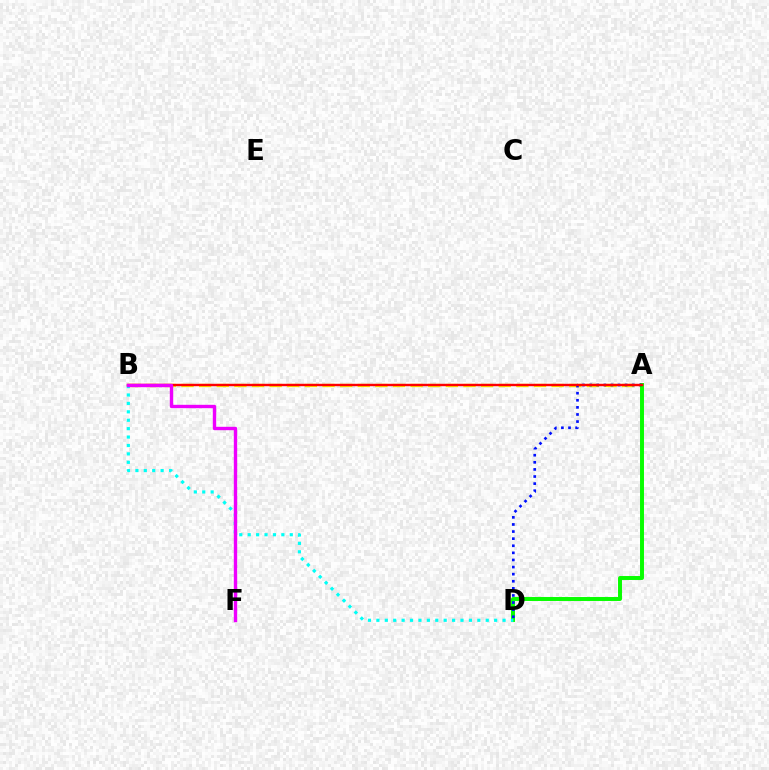{('A', 'B'): [{'color': '#fcf500', 'line_style': 'dashed', 'thickness': 2.39}, {'color': '#ff0000', 'line_style': 'solid', 'thickness': 1.74}], ('A', 'D'): [{'color': '#08ff00', 'line_style': 'solid', 'thickness': 2.84}, {'color': '#0010ff', 'line_style': 'dotted', 'thickness': 1.93}], ('B', 'D'): [{'color': '#00fff6', 'line_style': 'dotted', 'thickness': 2.29}], ('B', 'F'): [{'color': '#ee00ff', 'line_style': 'solid', 'thickness': 2.44}]}